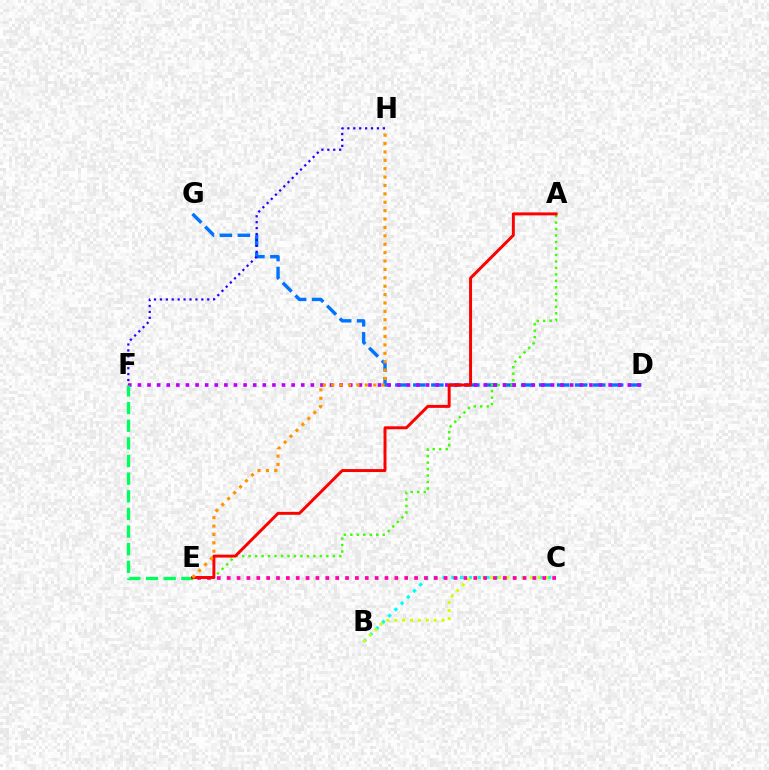{('D', 'G'): [{'color': '#0074ff', 'line_style': 'dashed', 'thickness': 2.44}], ('A', 'E'): [{'color': '#3dff00', 'line_style': 'dotted', 'thickness': 1.76}, {'color': '#ff0000', 'line_style': 'solid', 'thickness': 2.13}], ('B', 'C'): [{'color': '#00fff6', 'line_style': 'dotted', 'thickness': 2.39}, {'color': '#d1ff00', 'line_style': 'dotted', 'thickness': 2.14}], ('D', 'F'): [{'color': '#b900ff', 'line_style': 'dotted', 'thickness': 2.61}], ('E', 'F'): [{'color': '#00ff5c', 'line_style': 'dashed', 'thickness': 2.4}], ('F', 'H'): [{'color': '#2500ff', 'line_style': 'dotted', 'thickness': 1.61}], ('C', 'E'): [{'color': '#ff00ac', 'line_style': 'dotted', 'thickness': 2.68}], ('E', 'H'): [{'color': '#ff9400', 'line_style': 'dotted', 'thickness': 2.28}]}